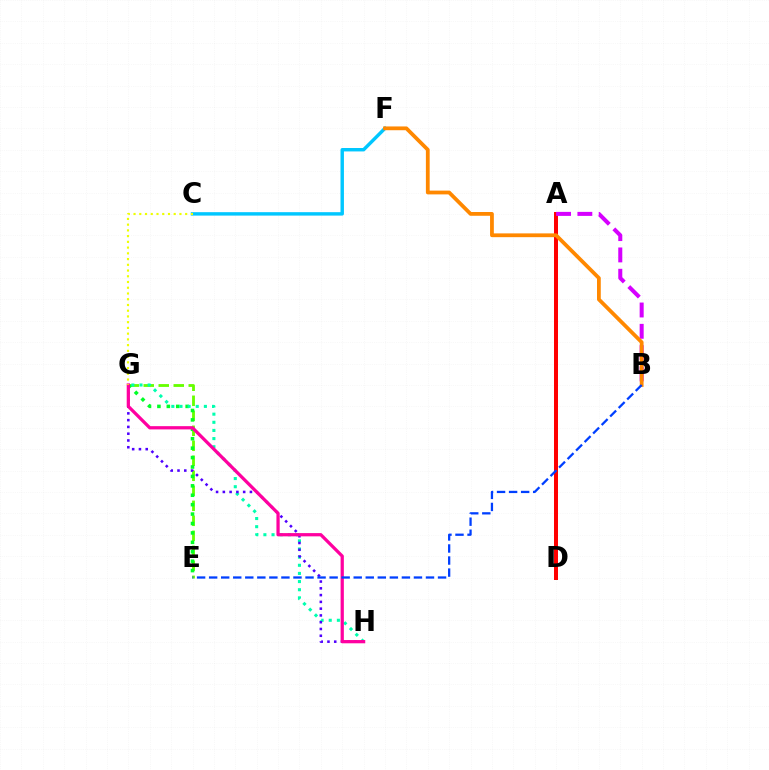{('E', 'G'): [{'color': '#66ff00', 'line_style': 'dashed', 'thickness': 2.04}, {'color': '#00ff27', 'line_style': 'dotted', 'thickness': 2.56}], ('A', 'D'): [{'color': '#ff0000', 'line_style': 'solid', 'thickness': 2.87}], ('A', 'B'): [{'color': '#d600ff', 'line_style': 'dashed', 'thickness': 2.89}], ('G', 'H'): [{'color': '#00ffaf', 'line_style': 'dotted', 'thickness': 2.21}, {'color': '#4f00ff', 'line_style': 'dotted', 'thickness': 1.84}, {'color': '#ff00a0', 'line_style': 'solid', 'thickness': 2.34}], ('C', 'F'): [{'color': '#00c7ff', 'line_style': 'solid', 'thickness': 2.47}], ('C', 'G'): [{'color': '#eeff00', 'line_style': 'dotted', 'thickness': 1.56}], ('B', 'F'): [{'color': '#ff8800', 'line_style': 'solid', 'thickness': 2.72}], ('B', 'E'): [{'color': '#003fff', 'line_style': 'dashed', 'thickness': 1.64}]}